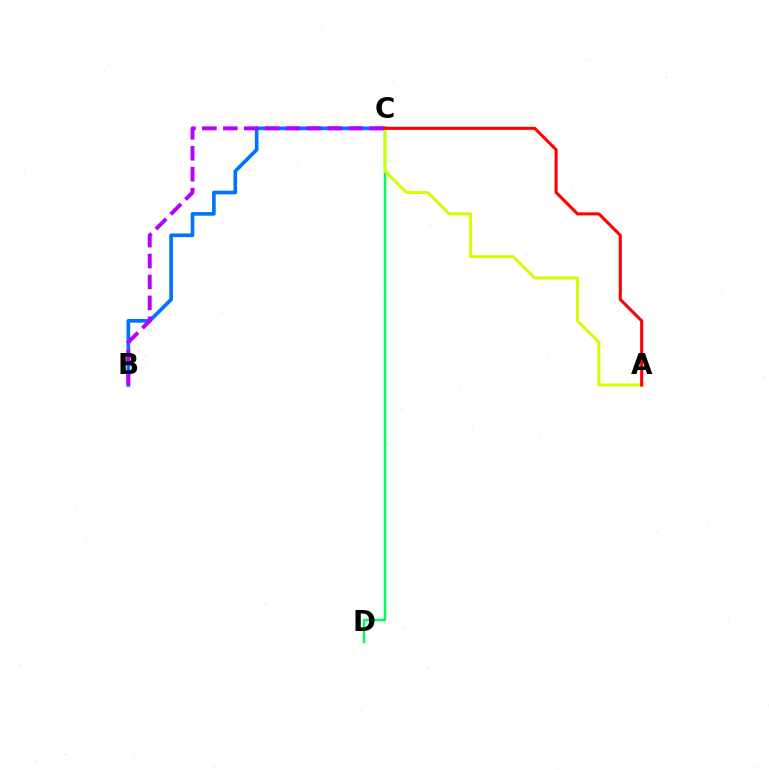{('B', 'C'): [{'color': '#0074ff', 'line_style': 'solid', 'thickness': 2.64}, {'color': '#b900ff', 'line_style': 'dashed', 'thickness': 2.84}], ('C', 'D'): [{'color': '#00ff5c', 'line_style': 'solid', 'thickness': 1.8}], ('A', 'C'): [{'color': '#d1ff00', 'line_style': 'solid', 'thickness': 2.14}, {'color': '#ff0000', 'line_style': 'solid', 'thickness': 2.2}]}